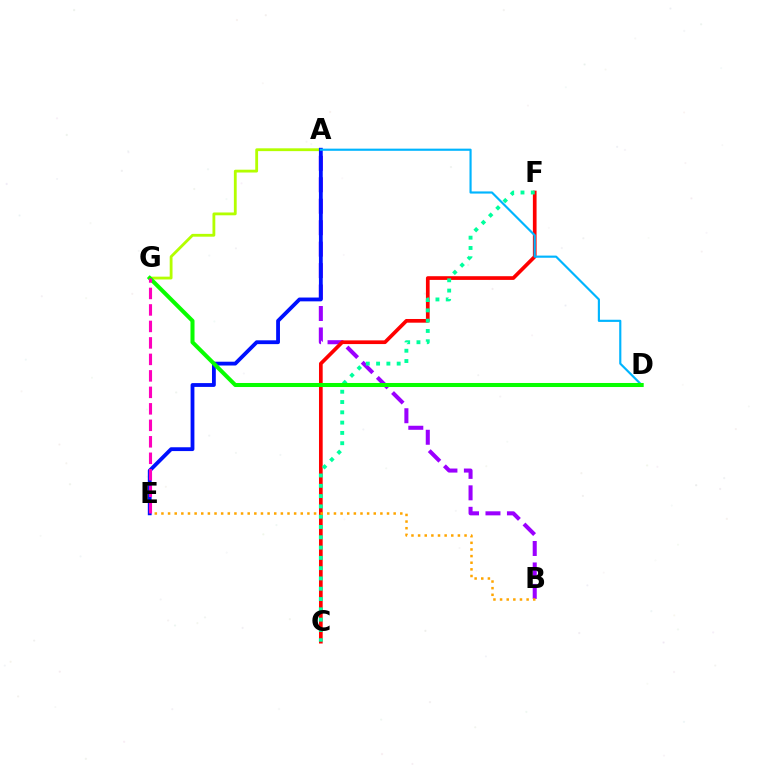{('A', 'G'): [{'color': '#b3ff00', 'line_style': 'solid', 'thickness': 2.03}], ('A', 'B'): [{'color': '#9b00ff', 'line_style': 'dashed', 'thickness': 2.91}], ('A', 'E'): [{'color': '#0010ff', 'line_style': 'solid', 'thickness': 2.75}], ('C', 'F'): [{'color': '#ff0000', 'line_style': 'solid', 'thickness': 2.66}, {'color': '#00ff9d', 'line_style': 'dotted', 'thickness': 2.8}], ('A', 'D'): [{'color': '#00b5ff', 'line_style': 'solid', 'thickness': 1.55}], ('D', 'G'): [{'color': '#08ff00', 'line_style': 'solid', 'thickness': 2.91}], ('E', 'G'): [{'color': '#ff00bd', 'line_style': 'dashed', 'thickness': 2.24}], ('B', 'E'): [{'color': '#ffa500', 'line_style': 'dotted', 'thickness': 1.8}]}